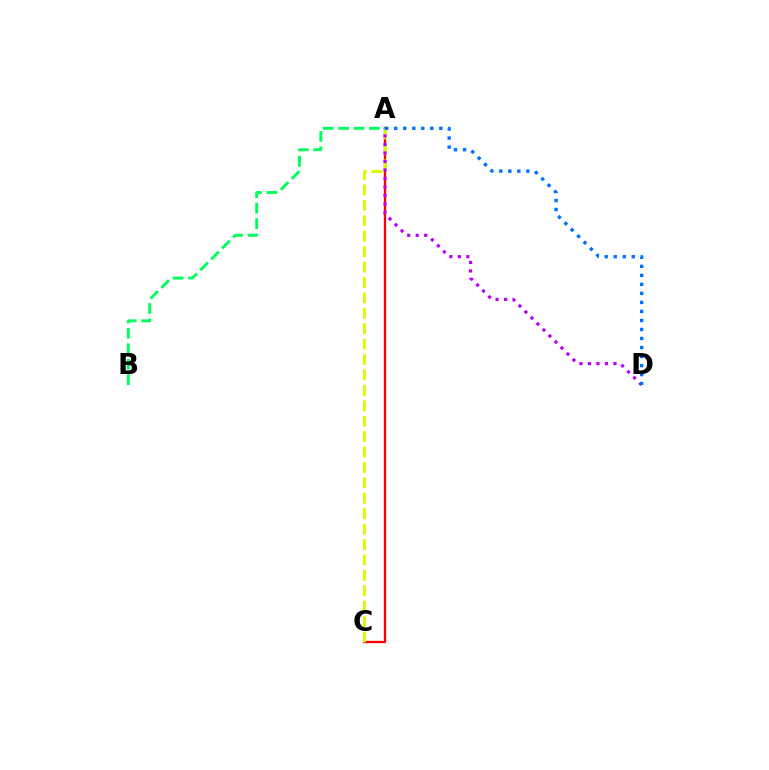{('A', 'C'): [{'color': '#ff0000', 'line_style': 'solid', 'thickness': 1.67}, {'color': '#d1ff00', 'line_style': 'dashed', 'thickness': 2.09}], ('A', 'D'): [{'color': '#b900ff', 'line_style': 'dotted', 'thickness': 2.31}, {'color': '#0074ff', 'line_style': 'dotted', 'thickness': 2.45}], ('A', 'B'): [{'color': '#00ff5c', 'line_style': 'dashed', 'thickness': 2.1}]}